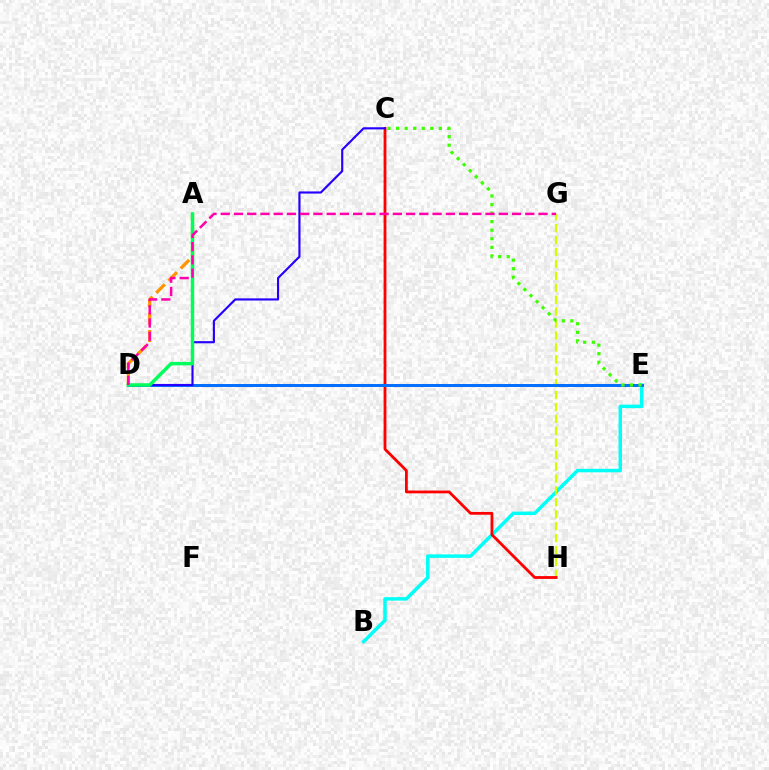{('B', 'E'): [{'color': '#00fff6', 'line_style': 'solid', 'thickness': 2.51}], ('A', 'D'): [{'color': '#ff9400', 'line_style': 'dashed', 'thickness': 2.35}, {'color': '#00ff5c', 'line_style': 'solid', 'thickness': 2.49}], ('G', 'H'): [{'color': '#d1ff00', 'line_style': 'dashed', 'thickness': 1.62}], ('D', 'E'): [{'color': '#b900ff', 'line_style': 'solid', 'thickness': 2.09}, {'color': '#0074ff', 'line_style': 'solid', 'thickness': 2.07}], ('C', 'H'): [{'color': '#ff0000', 'line_style': 'solid', 'thickness': 2.01}], ('C', 'D'): [{'color': '#2500ff', 'line_style': 'solid', 'thickness': 1.54}], ('C', 'E'): [{'color': '#3dff00', 'line_style': 'dotted', 'thickness': 2.33}], ('D', 'G'): [{'color': '#ff00ac', 'line_style': 'dashed', 'thickness': 1.8}]}